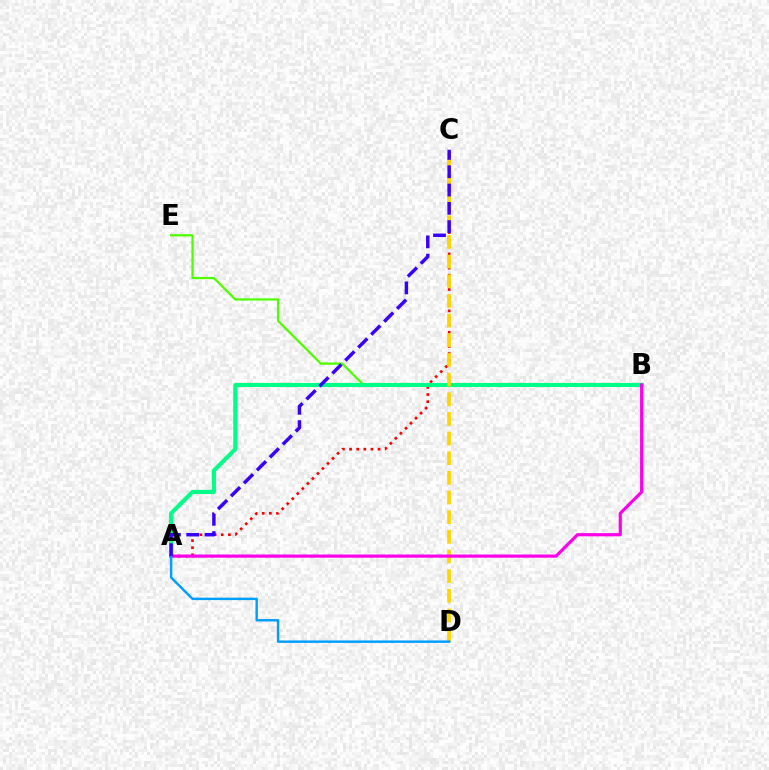{('B', 'E'): [{'color': '#4fff00', 'line_style': 'solid', 'thickness': 1.62}], ('A', 'C'): [{'color': '#ff0000', 'line_style': 'dotted', 'thickness': 1.93}, {'color': '#3700ff', 'line_style': 'dashed', 'thickness': 2.49}], ('A', 'B'): [{'color': '#00ff86', 'line_style': 'solid', 'thickness': 2.95}, {'color': '#ff00ed', 'line_style': 'solid', 'thickness': 2.3}], ('C', 'D'): [{'color': '#ffd500', 'line_style': 'dashed', 'thickness': 2.67}], ('A', 'D'): [{'color': '#009eff', 'line_style': 'solid', 'thickness': 1.75}]}